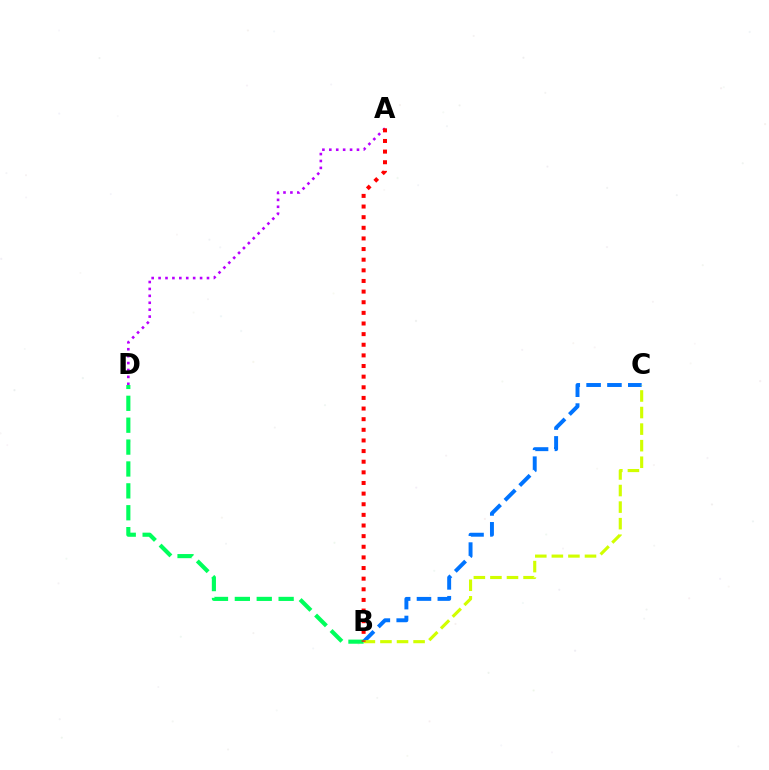{('B', 'C'): [{'color': '#0074ff', 'line_style': 'dashed', 'thickness': 2.83}, {'color': '#d1ff00', 'line_style': 'dashed', 'thickness': 2.25}], ('A', 'D'): [{'color': '#b900ff', 'line_style': 'dotted', 'thickness': 1.88}], ('B', 'D'): [{'color': '#00ff5c', 'line_style': 'dashed', 'thickness': 2.97}], ('A', 'B'): [{'color': '#ff0000', 'line_style': 'dotted', 'thickness': 2.89}]}